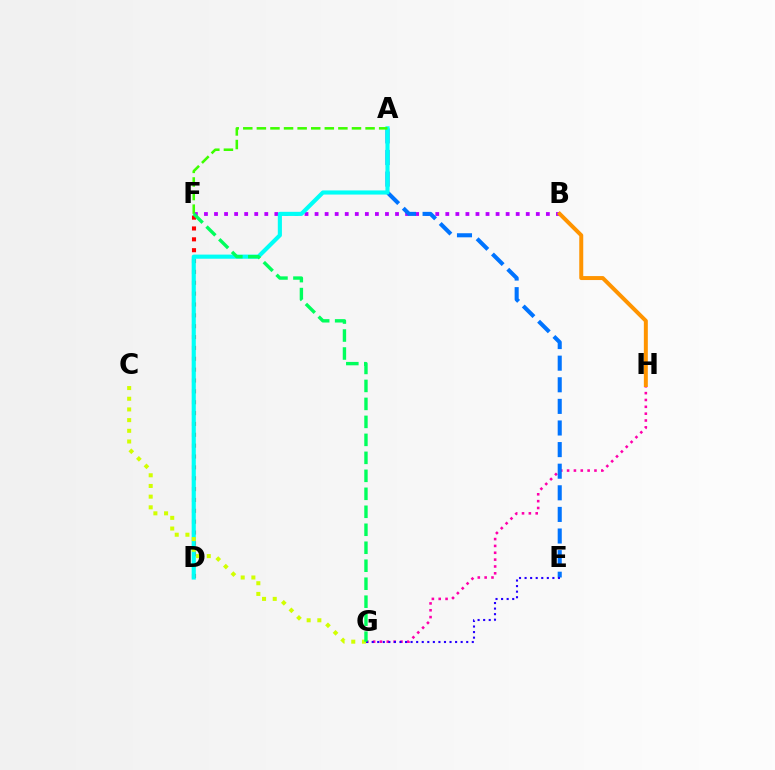{('G', 'H'): [{'color': '#ff00ac', 'line_style': 'dotted', 'thickness': 1.86}], ('B', 'F'): [{'color': '#b900ff', 'line_style': 'dotted', 'thickness': 2.73}], ('D', 'F'): [{'color': '#ff0000', 'line_style': 'dotted', 'thickness': 2.95}], ('A', 'E'): [{'color': '#0074ff', 'line_style': 'dashed', 'thickness': 2.94}], ('A', 'D'): [{'color': '#00fff6', 'line_style': 'solid', 'thickness': 2.97}], ('A', 'F'): [{'color': '#3dff00', 'line_style': 'dashed', 'thickness': 1.85}], ('C', 'G'): [{'color': '#d1ff00', 'line_style': 'dotted', 'thickness': 2.9}], ('B', 'H'): [{'color': '#ff9400', 'line_style': 'solid', 'thickness': 2.86}], ('E', 'G'): [{'color': '#2500ff', 'line_style': 'dotted', 'thickness': 1.51}], ('F', 'G'): [{'color': '#00ff5c', 'line_style': 'dashed', 'thickness': 2.44}]}